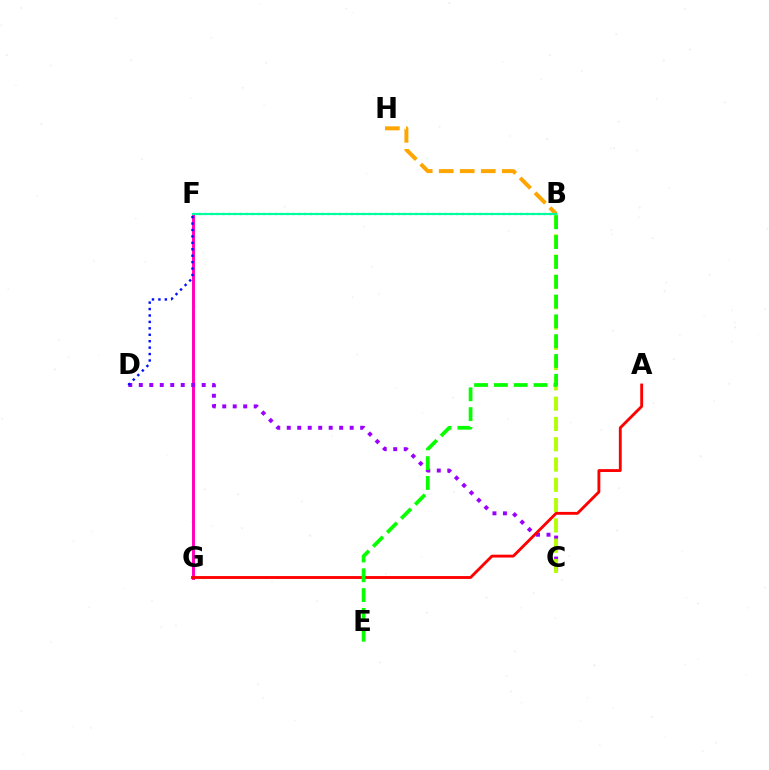{('B', 'F'): [{'color': '#00b5ff', 'line_style': 'dotted', 'thickness': 1.59}, {'color': '#00ff9d', 'line_style': 'solid', 'thickness': 1.53}], ('F', 'G'): [{'color': '#ff00bd', 'line_style': 'solid', 'thickness': 2.13}], ('C', 'D'): [{'color': '#9b00ff', 'line_style': 'dotted', 'thickness': 2.85}], ('B', 'C'): [{'color': '#b3ff00', 'line_style': 'dashed', 'thickness': 2.76}], ('D', 'F'): [{'color': '#0010ff', 'line_style': 'dotted', 'thickness': 1.75}], ('A', 'G'): [{'color': '#ff0000', 'line_style': 'solid', 'thickness': 2.06}], ('B', 'E'): [{'color': '#08ff00', 'line_style': 'dashed', 'thickness': 2.69}], ('B', 'H'): [{'color': '#ffa500', 'line_style': 'dashed', 'thickness': 2.86}]}